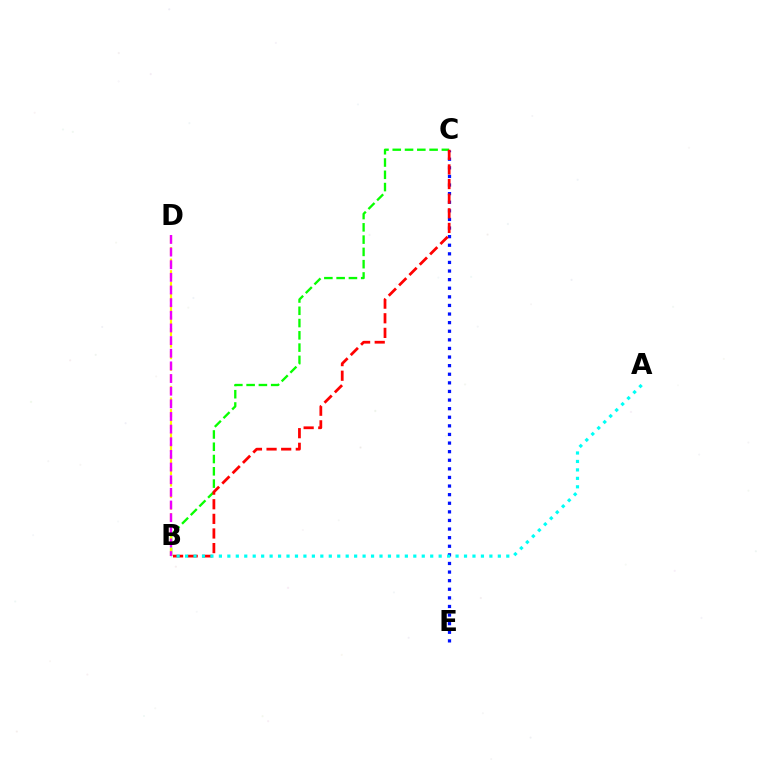{('B', 'C'): [{'color': '#08ff00', 'line_style': 'dashed', 'thickness': 1.67}, {'color': '#ff0000', 'line_style': 'dashed', 'thickness': 1.99}], ('C', 'E'): [{'color': '#0010ff', 'line_style': 'dotted', 'thickness': 2.34}], ('B', 'D'): [{'color': '#fcf500', 'line_style': 'dashed', 'thickness': 1.57}, {'color': '#ee00ff', 'line_style': 'dashed', 'thickness': 1.72}], ('A', 'B'): [{'color': '#00fff6', 'line_style': 'dotted', 'thickness': 2.3}]}